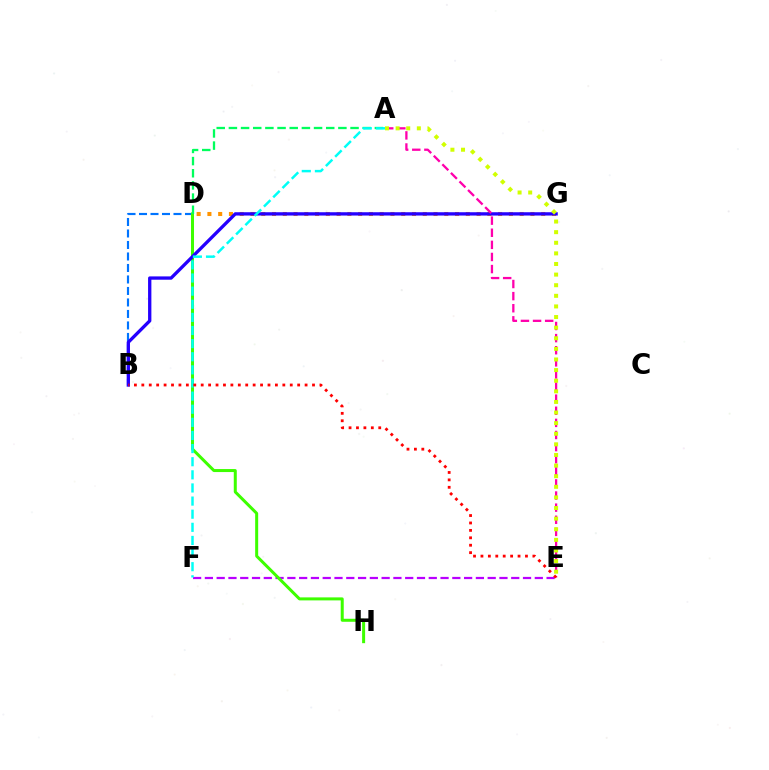{('B', 'D'): [{'color': '#0074ff', 'line_style': 'dashed', 'thickness': 1.56}], ('D', 'G'): [{'color': '#ff9400', 'line_style': 'dotted', 'thickness': 2.93}], ('E', 'F'): [{'color': '#b900ff', 'line_style': 'dashed', 'thickness': 1.6}], ('D', 'H'): [{'color': '#3dff00', 'line_style': 'solid', 'thickness': 2.17}], ('B', 'G'): [{'color': '#2500ff', 'line_style': 'solid', 'thickness': 2.39}], ('A', 'D'): [{'color': '#00ff5c', 'line_style': 'dashed', 'thickness': 1.65}], ('A', 'F'): [{'color': '#00fff6', 'line_style': 'dashed', 'thickness': 1.78}], ('A', 'E'): [{'color': '#ff00ac', 'line_style': 'dashed', 'thickness': 1.65}, {'color': '#d1ff00', 'line_style': 'dotted', 'thickness': 2.88}], ('B', 'E'): [{'color': '#ff0000', 'line_style': 'dotted', 'thickness': 2.02}]}